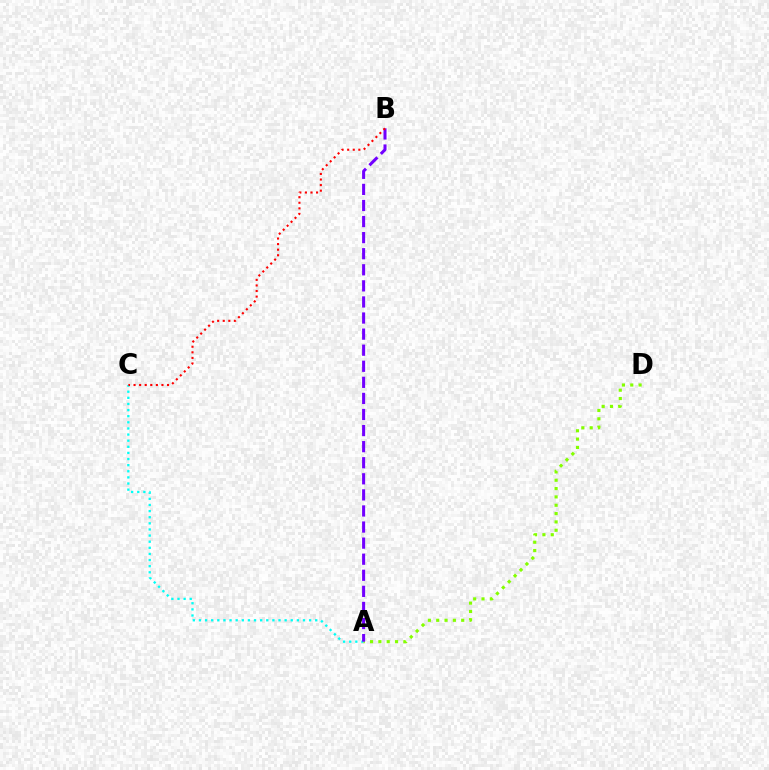{('A', 'C'): [{'color': '#00fff6', 'line_style': 'dotted', 'thickness': 1.66}], ('A', 'D'): [{'color': '#84ff00', 'line_style': 'dotted', 'thickness': 2.26}], ('A', 'B'): [{'color': '#7200ff', 'line_style': 'dashed', 'thickness': 2.18}], ('B', 'C'): [{'color': '#ff0000', 'line_style': 'dotted', 'thickness': 1.52}]}